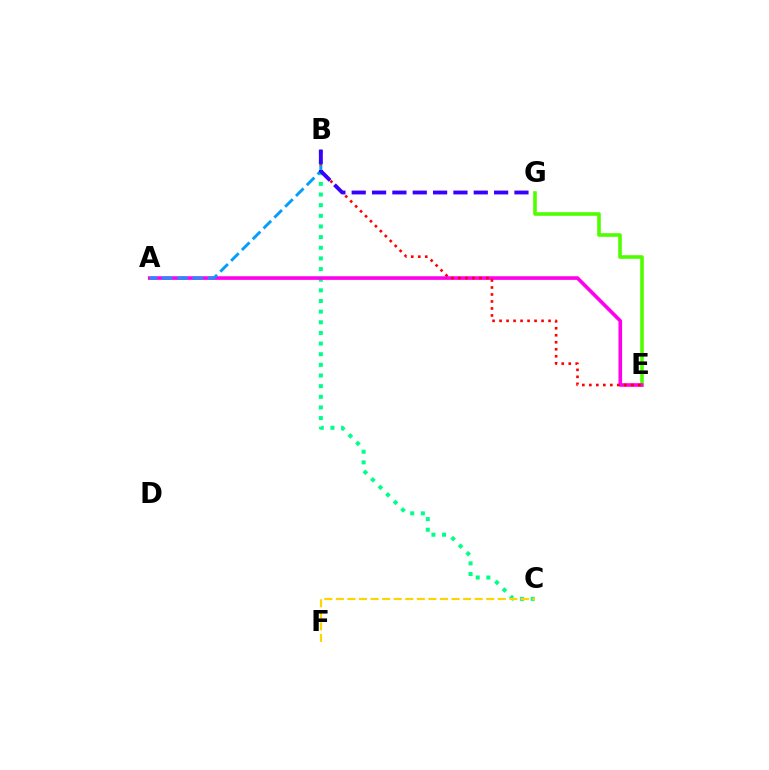{('E', 'G'): [{'color': '#4fff00', 'line_style': 'solid', 'thickness': 2.6}], ('B', 'C'): [{'color': '#00ff86', 'line_style': 'dotted', 'thickness': 2.89}], ('A', 'E'): [{'color': '#ff00ed', 'line_style': 'solid', 'thickness': 2.6}], ('C', 'F'): [{'color': '#ffd500', 'line_style': 'dashed', 'thickness': 1.57}], ('B', 'E'): [{'color': '#ff0000', 'line_style': 'dotted', 'thickness': 1.9}], ('A', 'B'): [{'color': '#009eff', 'line_style': 'dashed', 'thickness': 2.08}], ('B', 'G'): [{'color': '#3700ff', 'line_style': 'dashed', 'thickness': 2.76}]}